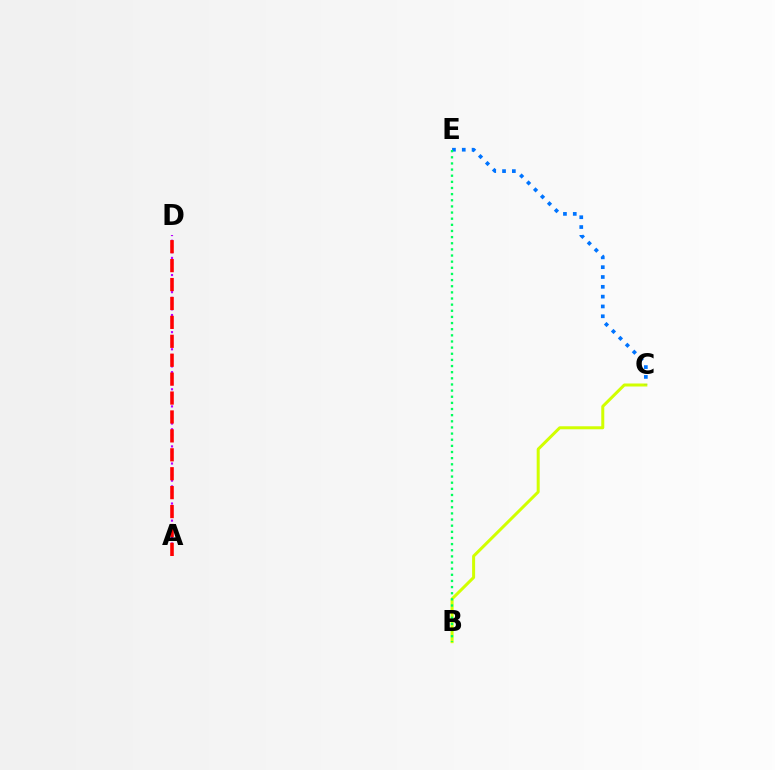{('B', 'C'): [{'color': '#d1ff00', 'line_style': 'solid', 'thickness': 2.16}], ('C', 'E'): [{'color': '#0074ff', 'line_style': 'dotted', 'thickness': 2.67}], ('B', 'E'): [{'color': '#00ff5c', 'line_style': 'dotted', 'thickness': 1.67}], ('A', 'D'): [{'color': '#b900ff', 'line_style': 'dotted', 'thickness': 1.55}, {'color': '#ff0000', 'line_style': 'dashed', 'thickness': 2.57}]}